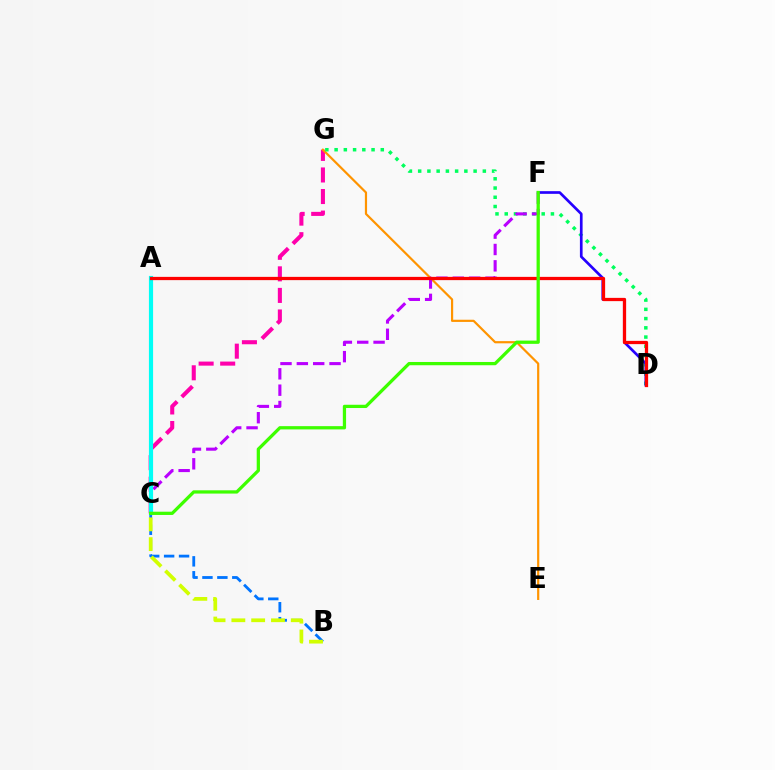{('C', 'G'): [{'color': '#ff00ac', 'line_style': 'dashed', 'thickness': 2.93}], ('E', 'G'): [{'color': '#ff9400', 'line_style': 'solid', 'thickness': 1.58}], ('B', 'C'): [{'color': '#0074ff', 'line_style': 'dashed', 'thickness': 2.03}, {'color': '#d1ff00', 'line_style': 'dashed', 'thickness': 2.69}], ('D', 'G'): [{'color': '#00ff5c', 'line_style': 'dotted', 'thickness': 2.51}], ('D', 'F'): [{'color': '#2500ff', 'line_style': 'solid', 'thickness': 1.93}], ('C', 'F'): [{'color': '#b900ff', 'line_style': 'dashed', 'thickness': 2.22}, {'color': '#3dff00', 'line_style': 'solid', 'thickness': 2.35}], ('A', 'C'): [{'color': '#00fff6', 'line_style': 'solid', 'thickness': 2.99}], ('A', 'D'): [{'color': '#ff0000', 'line_style': 'solid', 'thickness': 2.35}]}